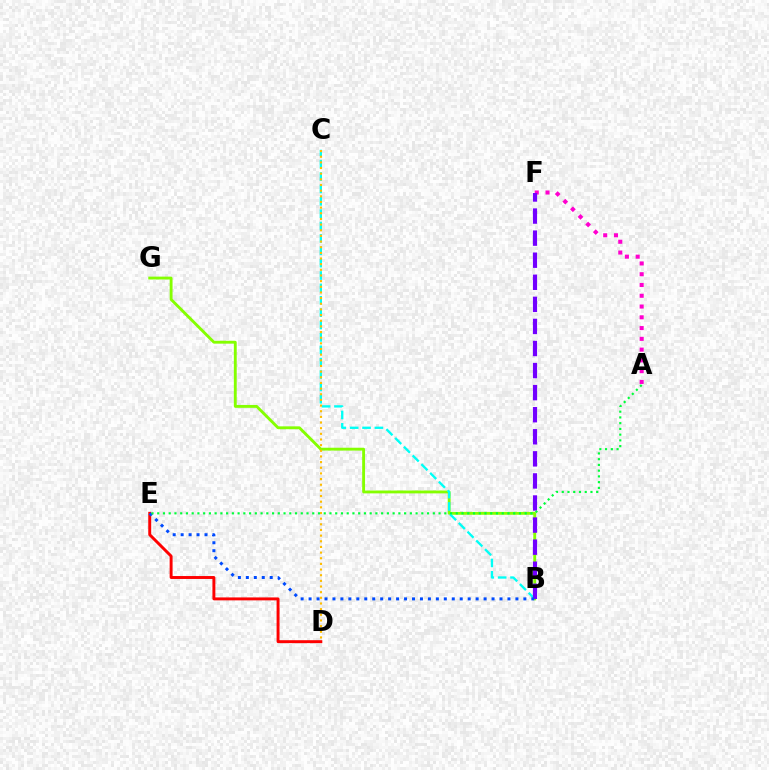{('B', 'G'): [{'color': '#84ff00', 'line_style': 'solid', 'thickness': 2.06}], ('B', 'C'): [{'color': '#00fff6', 'line_style': 'dashed', 'thickness': 1.68}], ('C', 'D'): [{'color': '#ffbd00', 'line_style': 'dotted', 'thickness': 1.54}], ('A', 'F'): [{'color': '#ff00cf', 'line_style': 'dotted', 'thickness': 2.93}], ('B', 'F'): [{'color': '#7200ff', 'line_style': 'dashed', 'thickness': 3.0}], ('D', 'E'): [{'color': '#ff0000', 'line_style': 'solid', 'thickness': 2.11}], ('B', 'E'): [{'color': '#004bff', 'line_style': 'dotted', 'thickness': 2.16}], ('A', 'E'): [{'color': '#00ff39', 'line_style': 'dotted', 'thickness': 1.56}]}